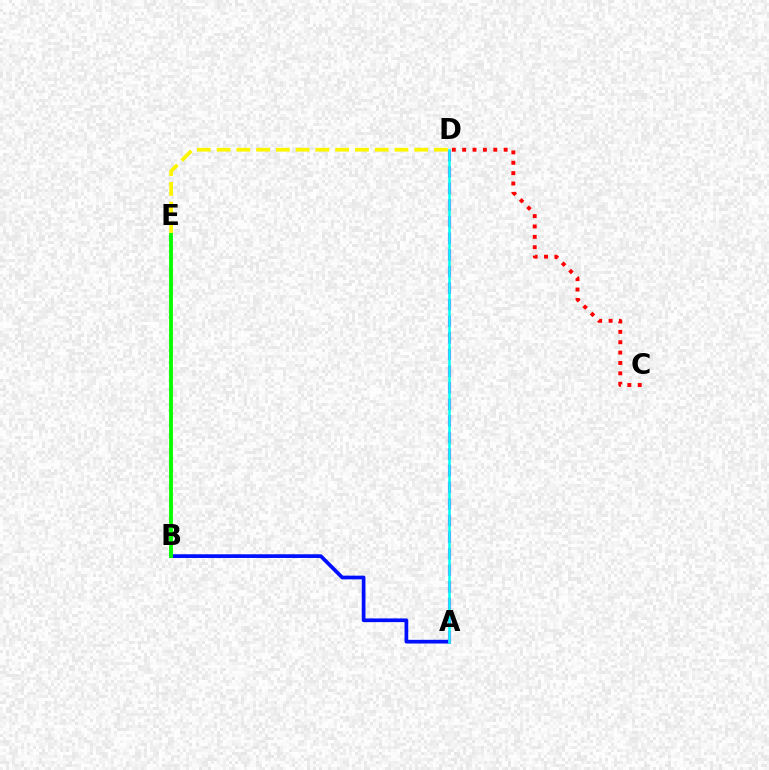{('C', 'D'): [{'color': '#ff0000', 'line_style': 'dotted', 'thickness': 2.82}], ('D', 'E'): [{'color': '#fcf500', 'line_style': 'dashed', 'thickness': 2.68}], ('A', 'B'): [{'color': '#0010ff', 'line_style': 'solid', 'thickness': 2.67}], ('A', 'D'): [{'color': '#ee00ff', 'line_style': 'dashed', 'thickness': 2.26}, {'color': '#00fff6', 'line_style': 'solid', 'thickness': 1.82}], ('B', 'E'): [{'color': '#08ff00', 'line_style': 'solid', 'thickness': 2.79}]}